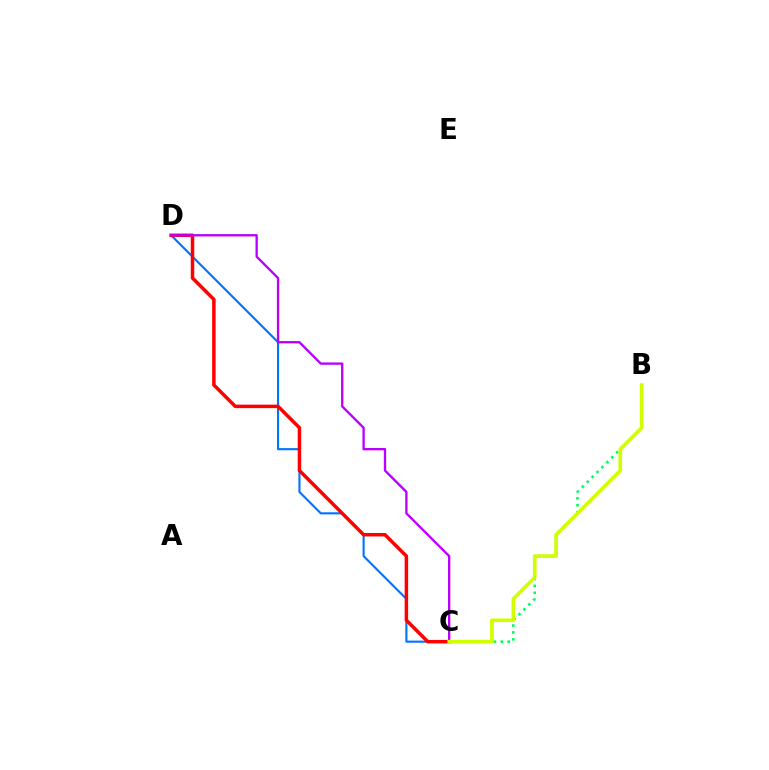{('C', 'D'): [{'color': '#0074ff', 'line_style': 'solid', 'thickness': 1.52}, {'color': '#ff0000', 'line_style': 'solid', 'thickness': 2.51}, {'color': '#b900ff', 'line_style': 'solid', 'thickness': 1.68}], ('B', 'C'): [{'color': '#00ff5c', 'line_style': 'dotted', 'thickness': 1.88}, {'color': '#d1ff00', 'line_style': 'solid', 'thickness': 2.62}]}